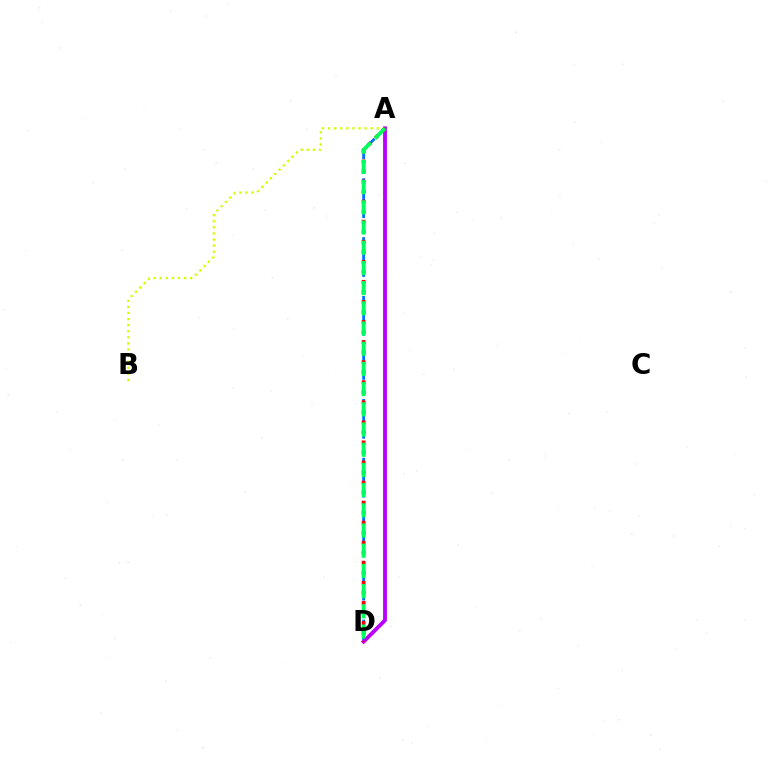{('A', 'B'): [{'color': '#d1ff00', 'line_style': 'dotted', 'thickness': 1.65}], ('A', 'D'): [{'color': '#0074ff', 'line_style': 'dashed', 'thickness': 2.0}, {'color': '#b900ff', 'line_style': 'solid', 'thickness': 2.77}, {'color': '#ff0000', 'line_style': 'dotted', 'thickness': 2.73}, {'color': '#00ff5c', 'line_style': 'dashed', 'thickness': 2.74}]}